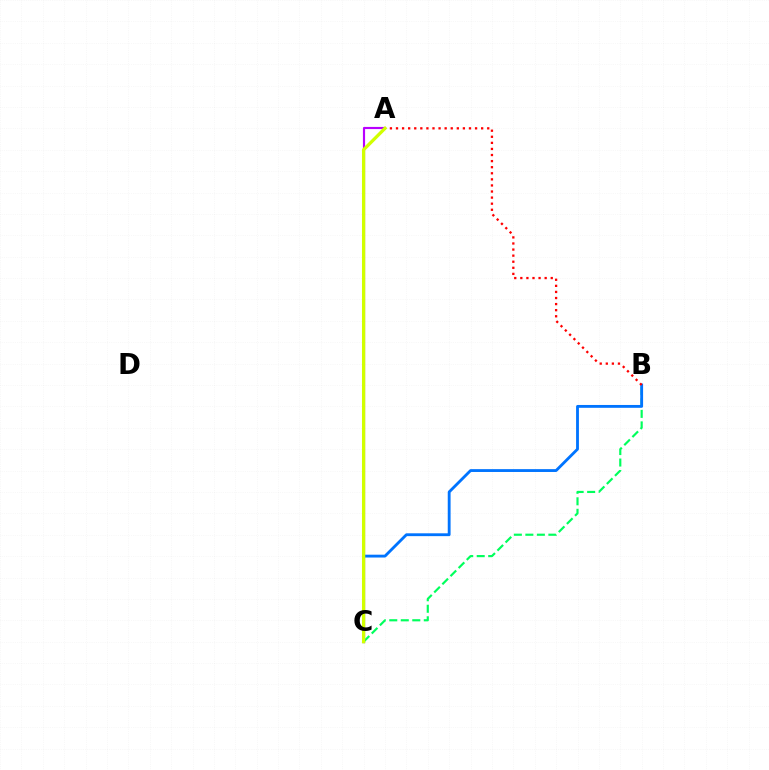{('A', 'C'): [{'color': '#b900ff', 'line_style': 'solid', 'thickness': 1.55}, {'color': '#d1ff00', 'line_style': 'solid', 'thickness': 2.36}], ('B', 'C'): [{'color': '#00ff5c', 'line_style': 'dashed', 'thickness': 1.56}, {'color': '#0074ff', 'line_style': 'solid', 'thickness': 2.04}], ('A', 'B'): [{'color': '#ff0000', 'line_style': 'dotted', 'thickness': 1.65}]}